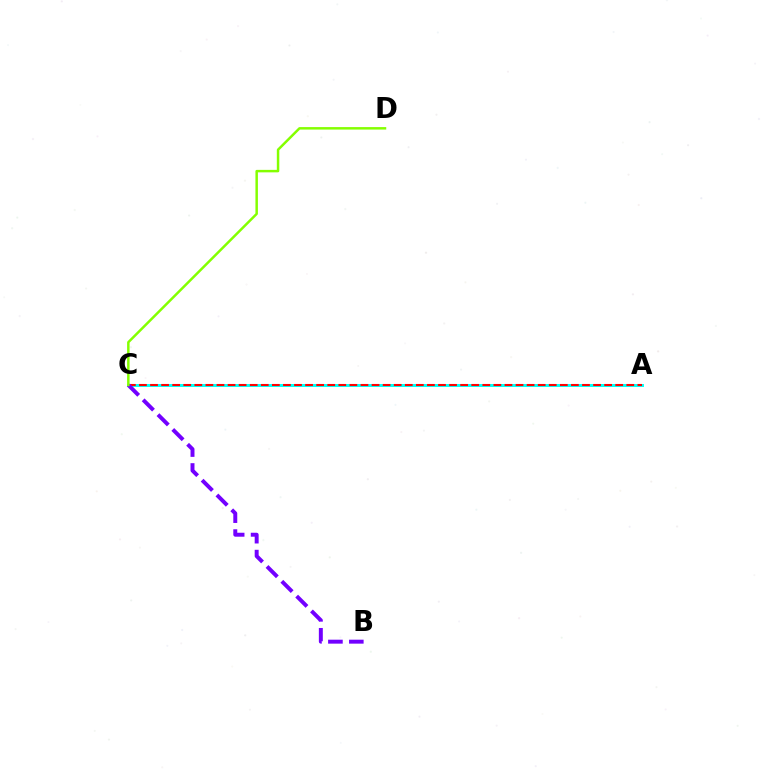{('A', 'C'): [{'color': '#00fff6', 'line_style': 'solid', 'thickness': 2.13}, {'color': '#ff0000', 'line_style': 'dashed', 'thickness': 1.5}], ('B', 'C'): [{'color': '#7200ff', 'line_style': 'dashed', 'thickness': 2.85}], ('C', 'D'): [{'color': '#84ff00', 'line_style': 'solid', 'thickness': 1.78}]}